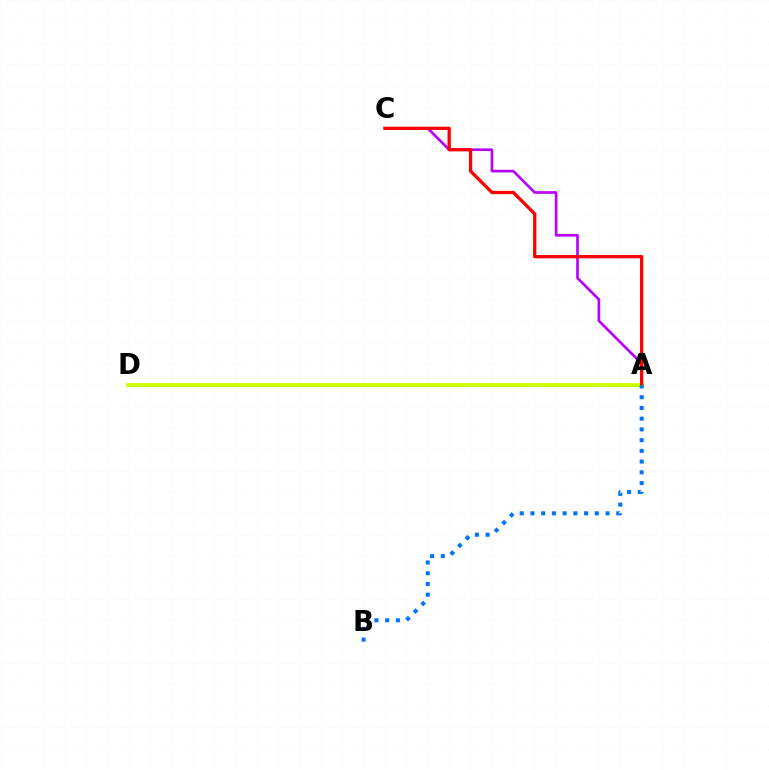{('A', 'D'): [{'color': '#00ff5c', 'line_style': 'solid', 'thickness': 2.19}, {'color': '#d1ff00', 'line_style': 'solid', 'thickness': 2.8}], ('A', 'C'): [{'color': '#b900ff', 'line_style': 'solid', 'thickness': 1.92}, {'color': '#ff0000', 'line_style': 'solid', 'thickness': 2.36}], ('A', 'B'): [{'color': '#0074ff', 'line_style': 'dotted', 'thickness': 2.92}]}